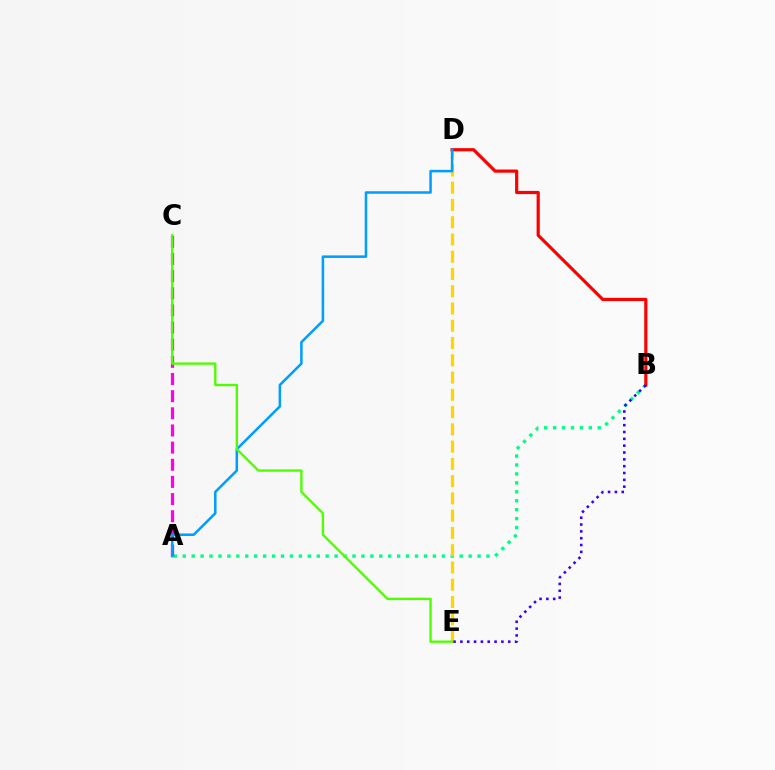{('A', 'B'): [{'color': '#00ff86', 'line_style': 'dotted', 'thickness': 2.43}], ('A', 'C'): [{'color': '#ff00ed', 'line_style': 'dashed', 'thickness': 2.33}], ('D', 'E'): [{'color': '#ffd500', 'line_style': 'dashed', 'thickness': 2.34}], ('B', 'D'): [{'color': '#ff0000', 'line_style': 'solid', 'thickness': 2.29}], ('A', 'D'): [{'color': '#009eff', 'line_style': 'solid', 'thickness': 1.82}], ('B', 'E'): [{'color': '#3700ff', 'line_style': 'dotted', 'thickness': 1.86}], ('C', 'E'): [{'color': '#4fff00', 'line_style': 'solid', 'thickness': 1.7}]}